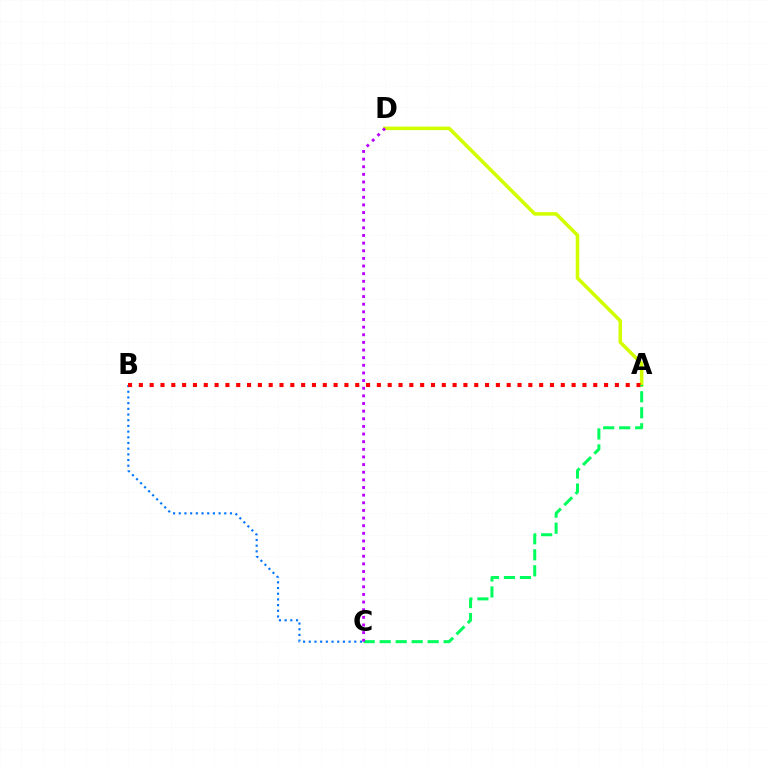{('B', 'C'): [{'color': '#0074ff', 'line_style': 'dotted', 'thickness': 1.55}], ('A', 'D'): [{'color': '#d1ff00', 'line_style': 'solid', 'thickness': 2.55}], ('A', 'B'): [{'color': '#ff0000', 'line_style': 'dotted', 'thickness': 2.94}], ('A', 'C'): [{'color': '#00ff5c', 'line_style': 'dashed', 'thickness': 2.17}], ('C', 'D'): [{'color': '#b900ff', 'line_style': 'dotted', 'thickness': 2.08}]}